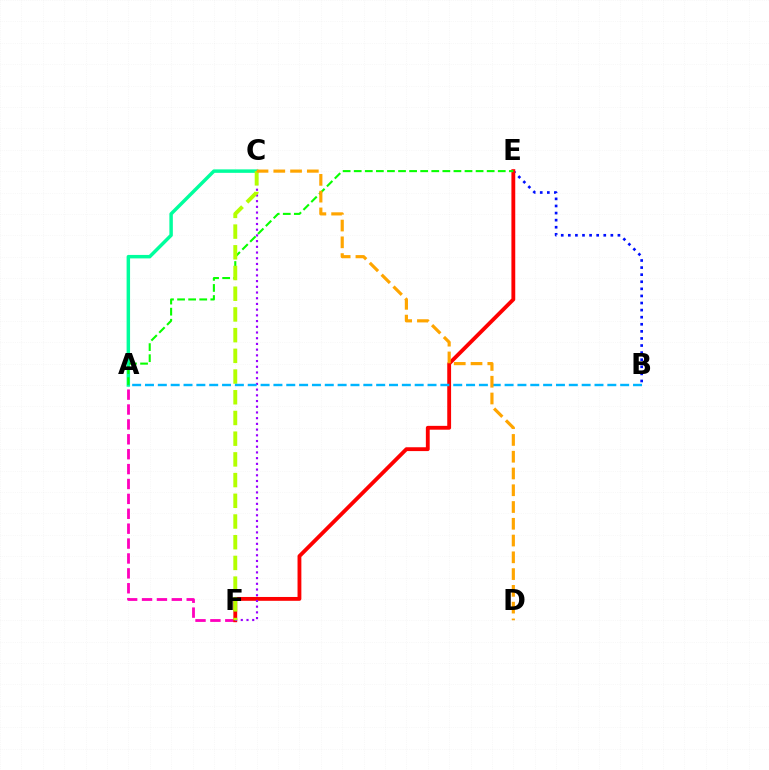{('B', 'E'): [{'color': '#0010ff', 'line_style': 'dotted', 'thickness': 1.93}], ('A', 'F'): [{'color': '#ff00bd', 'line_style': 'dashed', 'thickness': 2.02}], ('A', 'C'): [{'color': '#00ff9d', 'line_style': 'solid', 'thickness': 2.5}], ('E', 'F'): [{'color': '#ff0000', 'line_style': 'solid', 'thickness': 2.76}], ('A', 'E'): [{'color': '#08ff00', 'line_style': 'dashed', 'thickness': 1.51}], ('C', 'F'): [{'color': '#9b00ff', 'line_style': 'dotted', 'thickness': 1.55}, {'color': '#b3ff00', 'line_style': 'dashed', 'thickness': 2.81}], ('A', 'B'): [{'color': '#00b5ff', 'line_style': 'dashed', 'thickness': 1.74}], ('C', 'D'): [{'color': '#ffa500', 'line_style': 'dashed', 'thickness': 2.28}]}